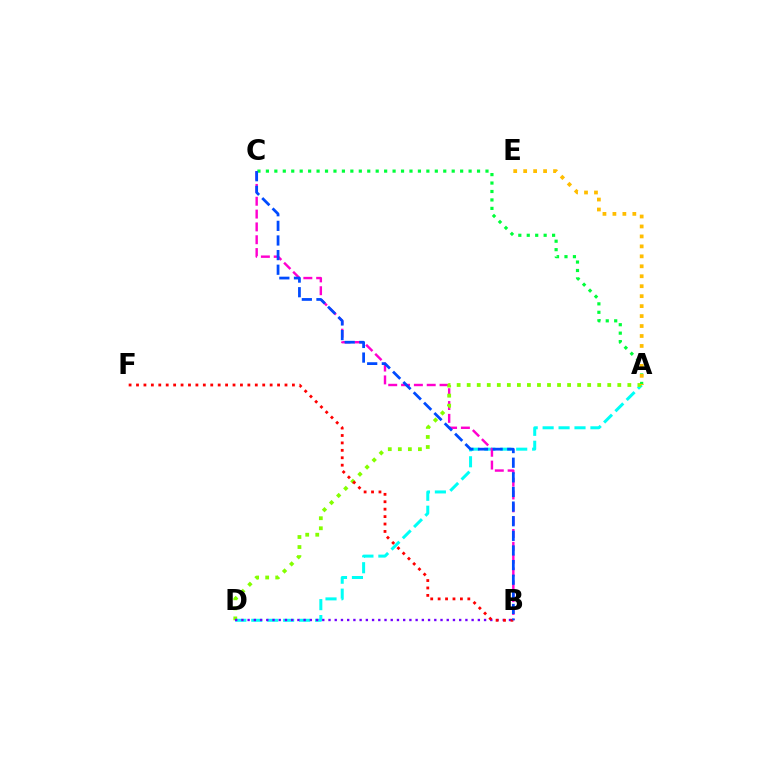{('A', 'D'): [{'color': '#00fff6', 'line_style': 'dashed', 'thickness': 2.17}, {'color': '#84ff00', 'line_style': 'dotted', 'thickness': 2.73}], ('B', 'C'): [{'color': '#ff00cf', 'line_style': 'dashed', 'thickness': 1.74}, {'color': '#004bff', 'line_style': 'dashed', 'thickness': 1.99}], ('B', 'D'): [{'color': '#7200ff', 'line_style': 'dotted', 'thickness': 1.69}], ('A', 'C'): [{'color': '#00ff39', 'line_style': 'dotted', 'thickness': 2.29}], ('A', 'E'): [{'color': '#ffbd00', 'line_style': 'dotted', 'thickness': 2.71}], ('B', 'F'): [{'color': '#ff0000', 'line_style': 'dotted', 'thickness': 2.02}]}